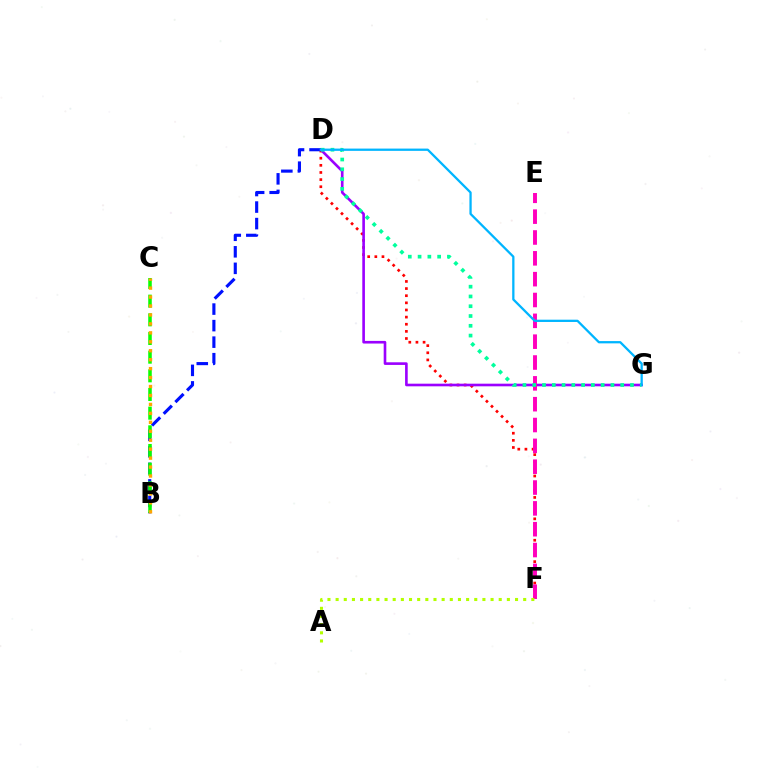{('D', 'F'): [{'color': '#ff0000', 'line_style': 'dotted', 'thickness': 1.94}], ('D', 'G'): [{'color': '#9b00ff', 'line_style': 'solid', 'thickness': 1.9}, {'color': '#00ff9d', 'line_style': 'dotted', 'thickness': 2.66}, {'color': '#00b5ff', 'line_style': 'solid', 'thickness': 1.64}], ('B', 'D'): [{'color': '#0010ff', 'line_style': 'dashed', 'thickness': 2.25}], ('E', 'F'): [{'color': '#ff00bd', 'line_style': 'dashed', 'thickness': 2.83}], ('B', 'C'): [{'color': '#08ff00', 'line_style': 'dashed', 'thickness': 2.54}, {'color': '#ffa500', 'line_style': 'dotted', 'thickness': 2.43}], ('A', 'F'): [{'color': '#b3ff00', 'line_style': 'dotted', 'thickness': 2.22}]}